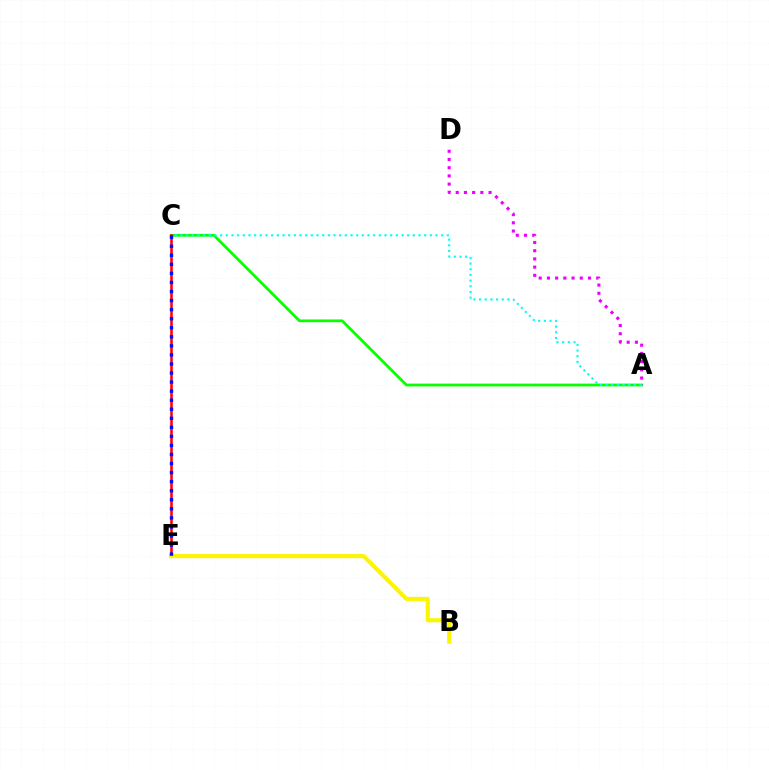{('A', 'C'): [{'color': '#08ff00', 'line_style': 'solid', 'thickness': 1.99}, {'color': '#00fff6', 'line_style': 'dotted', 'thickness': 1.54}], ('A', 'D'): [{'color': '#ee00ff', 'line_style': 'dotted', 'thickness': 2.23}], ('C', 'E'): [{'color': '#ff0000', 'line_style': 'solid', 'thickness': 1.83}, {'color': '#0010ff', 'line_style': 'dotted', 'thickness': 2.46}], ('B', 'E'): [{'color': '#fcf500', 'line_style': 'solid', 'thickness': 2.93}]}